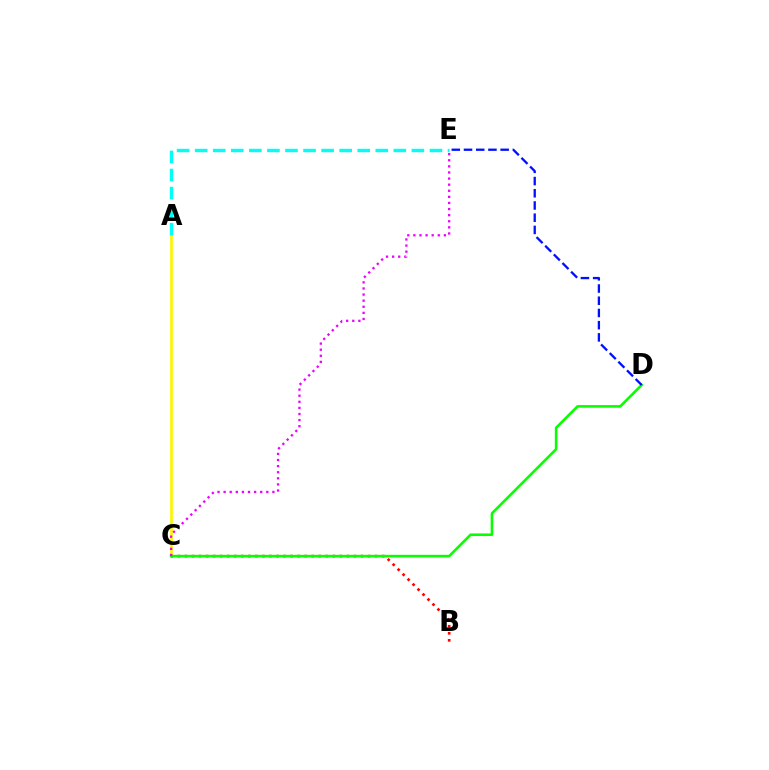{('A', 'C'): [{'color': '#fcf500', 'line_style': 'solid', 'thickness': 1.9}], ('B', 'C'): [{'color': '#ff0000', 'line_style': 'dotted', 'thickness': 1.91}], ('C', 'D'): [{'color': '#08ff00', 'line_style': 'solid', 'thickness': 1.87}], ('C', 'E'): [{'color': '#ee00ff', 'line_style': 'dotted', 'thickness': 1.66}], ('A', 'E'): [{'color': '#00fff6', 'line_style': 'dashed', 'thickness': 2.45}], ('D', 'E'): [{'color': '#0010ff', 'line_style': 'dashed', 'thickness': 1.66}]}